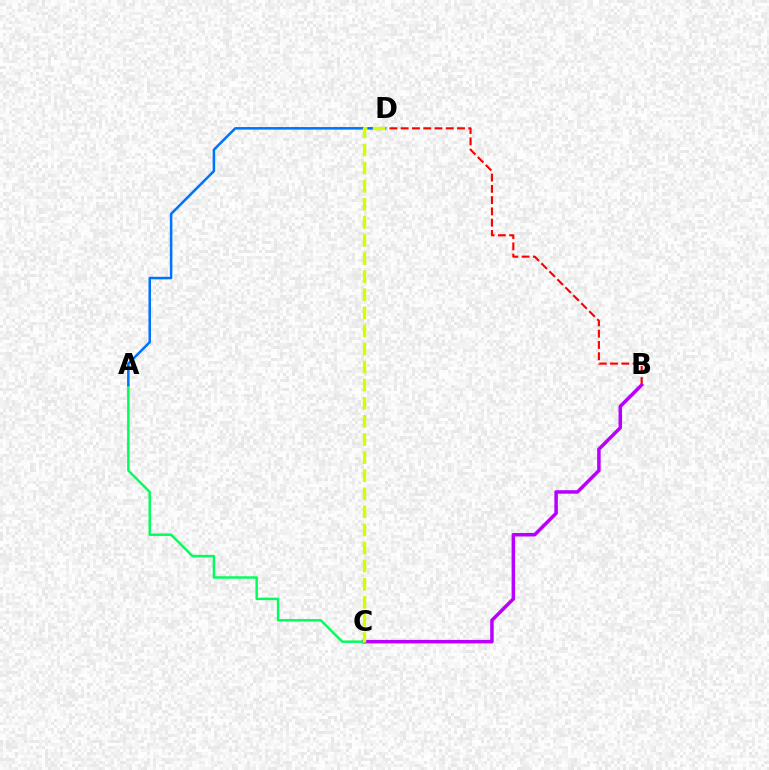{('B', 'D'): [{'color': '#ff0000', 'line_style': 'dashed', 'thickness': 1.53}], ('B', 'C'): [{'color': '#b900ff', 'line_style': 'solid', 'thickness': 2.52}], ('A', 'C'): [{'color': '#00ff5c', 'line_style': 'solid', 'thickness': 1.77}], ('A', 'D'): [{'color': '#0074ff', 'line_style': 'solid', 'thickness': 1.83}], ('C', 'D'): [{'color': '#d1ff00', 'line_style': 'dashed', 'thickness': 2.46}]}